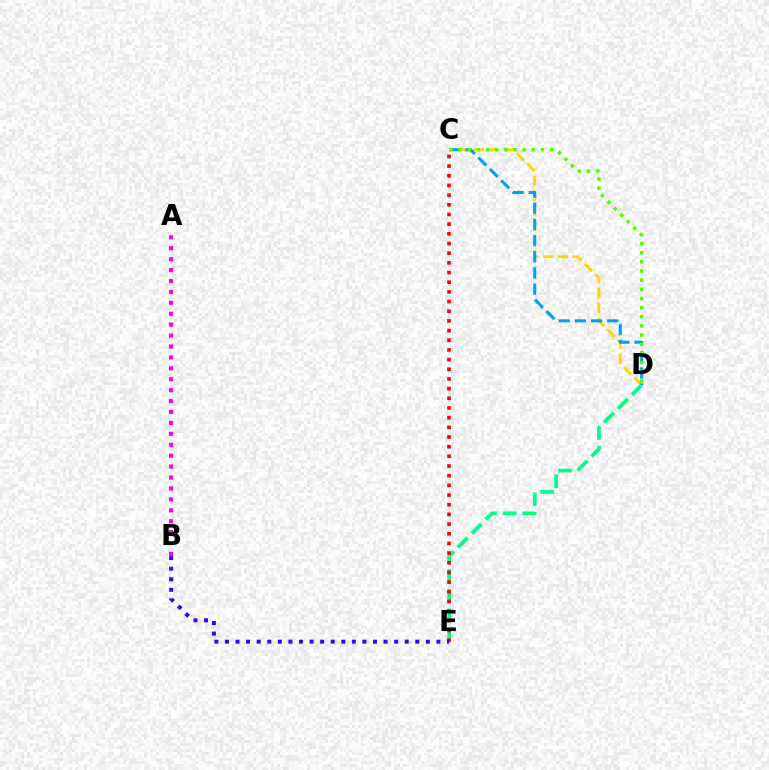{('D', 'E'): [{'color': '#00ff86', 'line_style': 'dashed', 'thickness': 2.67}], ('C', 'D'): [{'color': '#ffd500', 'line_style': 'dashed', 'thickness': 2.03}, {'color': '#009eff', 'line_style': 'dashed', 'thickness': 2.2}, {'color': '#4fff00', 'line_style': 'dotted', 'thickness': 2.49}], ('C', 'E'): [{'color': '#ff0000', 'line_style': 'dotted', 'thickness': 2.63}], ('A', 'B'): [{'color': '#ff00ed', 'line_style': 'dotted', 'thickness': 2.97}], ('B', 'E'): [{'color': '#3700ff', 'line_style': 'dotted', 'thickness': 2.87}]}